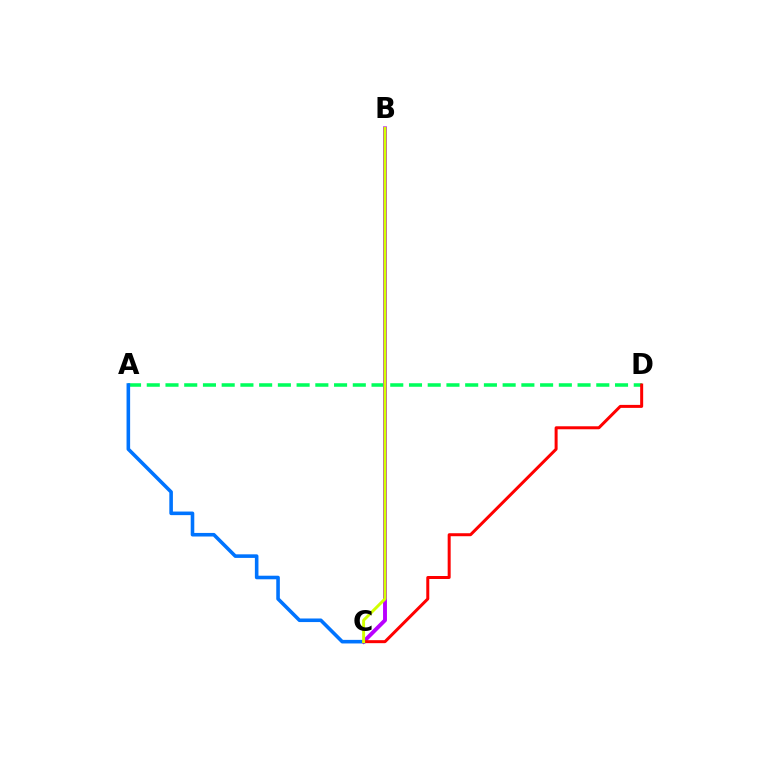{('A', 'D'): [{'color': '#00ff5c', 'line_style': 'dashed', 'thickness': 2.54}], ('B', 'C'): [{'color': '#b900ff', 'line_style': 'solid', 'thickness': 2.81}, {'color': '#d1ff00', 'line_style': 'solid', 'thickness': 2.11}], ('A', 'C'): [{'color': '#0074ff', 'line_style': 'solid', 'thickness': 2.58}], ('C', 'D'): [{'color': '#ff0000', 'line_style': 'solid', 'thickness': 2.16}]}